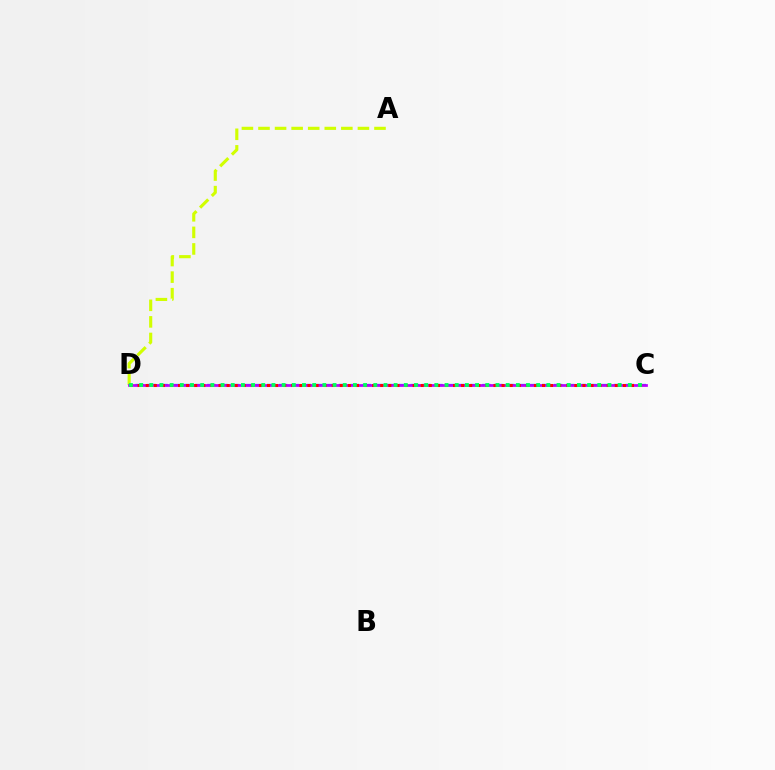{('A', 'D'): [{'color': '#d1ff00', 'line_style': 'dashed', 'thickness': 2.25}], ('C', 'D'): [{'color': '#0074ff', 'line_style': 'dashed', 'thickness': 1.62}, {'color': '#b900ff', 'line_style': 'solid', 'thickness': 1.97}, {'color': '#ff0000', 'line_style': 'dotted', 'thickness': 2.2}, {'color': '#00ff5c', 'line_style': 'dotted', 'thickness': 2.77}]}